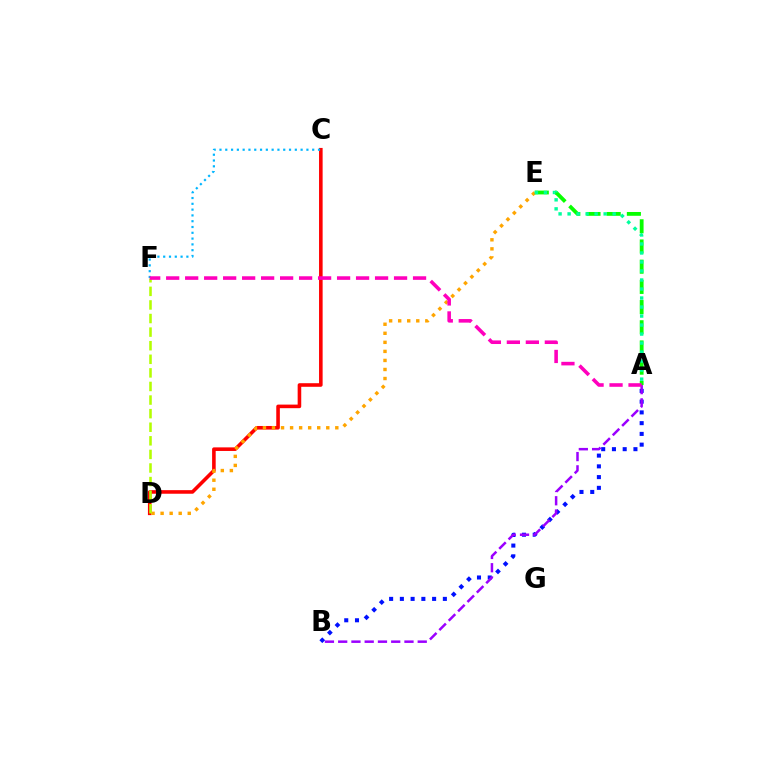{('C', 'D'): [{'color': '#ff0000', 'line_style': 'solid', 'thickness': 2.58}], ('D', 'E'): [{'color': '#ffa500', 'line_style': 'dotted', 'thickness': 2.46}], ('A', 'E'): [{'color': '#08ff00', 'line_style': 'dashed', 'thickness': 2.74}, {'color': '#00ff9d', 'line_style': 'dotted', 'thickness': 2.45}], ('D', 'F'): [{'color': '#b3ff00', 'line_style': 'dashed', 'thickness': 1.85}], ('A', 'B'): [{'color': '#0010ff', 'line_style': 'dotted', 'thickness': 2.92}, {'color': '#9b00ff', 'line_style': 'dashed', 'thickness': 1.8}], ('C', 'F'): [{'color': '#00b5ff', 'line_style': 'dotted', 'thickness': 1.57}], ('A', 'F'): [{'color': '#ff00bd', 'line_style': 'dashed', 'thickness': 2.58}]}